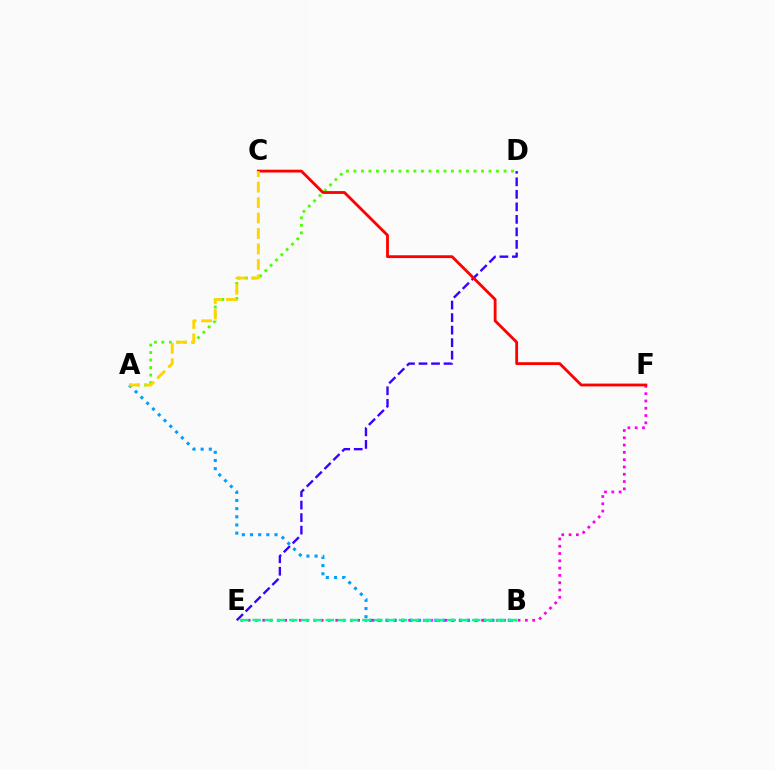{('D', 'E'): [{'color': '#3700ff', 'line_style': 'dashed', 'thickness': 1.7}], ('E', 'F'): [{'color': '#ff00ed', 'line_style': 'dotted', 'thickness': 1.98}], ('A', 'B'): [{'color': '#009eff', 'line_style': 'dotted', 'thickness': 2.22}], ('A', 'D'): [{'color': '#4fff00', 'line_style': 'dotted', 'thickness': 2.04}], ('C', 'F'): [{'color': '#ff0000', 'line_style': 'solid', 'thickness': 2.03}], ('A', 'C'): [{'color': '#ffd500', 'line_style': 'dashed', 'thickness': 2.1}], ('B', 'E'): [{'color': '#00ff86', 'line_style': 'dashed', 'thickness': 1.66}]}